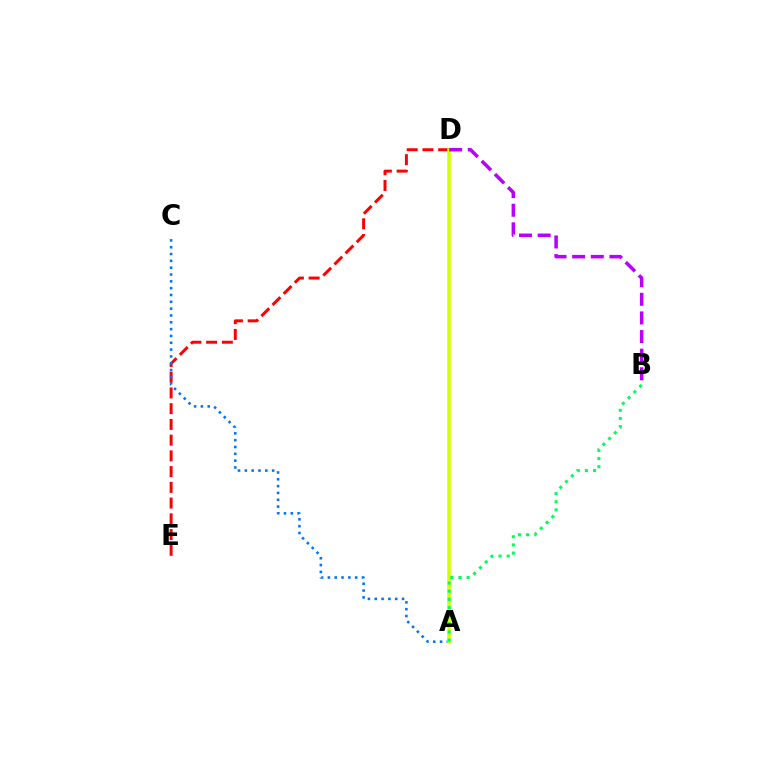{('D', 'E'): [{'color': '#ff0000', 'line_style': 'dashed', 'thickness': 2.14}], ('A', 'C'): [{'color': '#0074ff', 'line_style': 'dotted', 'thickness': 1.85}], ('A', 'D'): [{'color': '#d1ff00', 'line_style': 'solid', 'thickness': 2.56}], ('A', 'B'): [{'color': '#00ff5c', 'line_style': 'dotted', 'thickness': 2.22}], ('B', 'D'): [{'color': '#b900ff', 'line_style': 'dashed', 'thickness': 2.53}]}